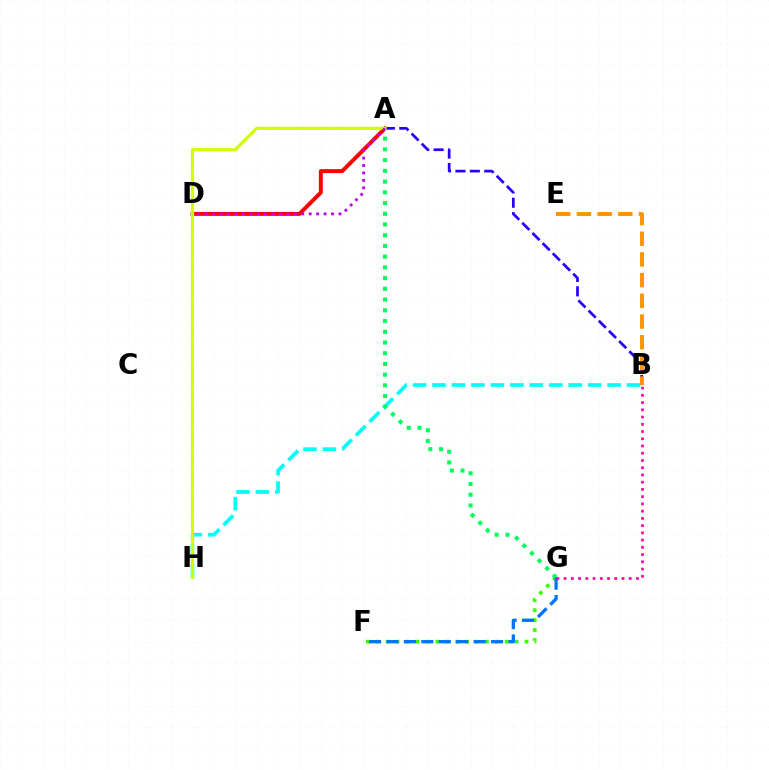{('B', 'H'): [{'color': '#00fff6', 'line_style': 'dashed', 'thickness': 2.64}], ('F', 'G'): [{'color': '#3dff00', 'line_style': 'dotted', 'thickness': 2.7}, {'color': '#0074ff', 'line_style': 'dashed', 'thickness': 2.37}], ('A', 'D'): [{'color': '#ff0000', 'line_style': 'solid', 'thickness': 2.83}, {'color': '#b900ff', 'line_style': 'dotted', 'thickness': 2.02}], ('A', 'G'): [{'color': '#00ff5c', 'line_style': 'dotted', 'thickness': 2.91}], ('A', 'B'): [{'color': '#2500ff', 'line_style': 'dashed', 'thickness': 1.96}], ('A', 'H'): [{'color': '#d1ff00', 'line_style': 'solid', 'thickness': 2.33}], ('B', 'E'): [{'color': '#ff9400', 'line_style': 'dashed', 'thickness': 2.81}], ('B', 'G'): [{'color': '#ff00ac', 'line_style': 'dotted', 'thickness': 1.97}]}